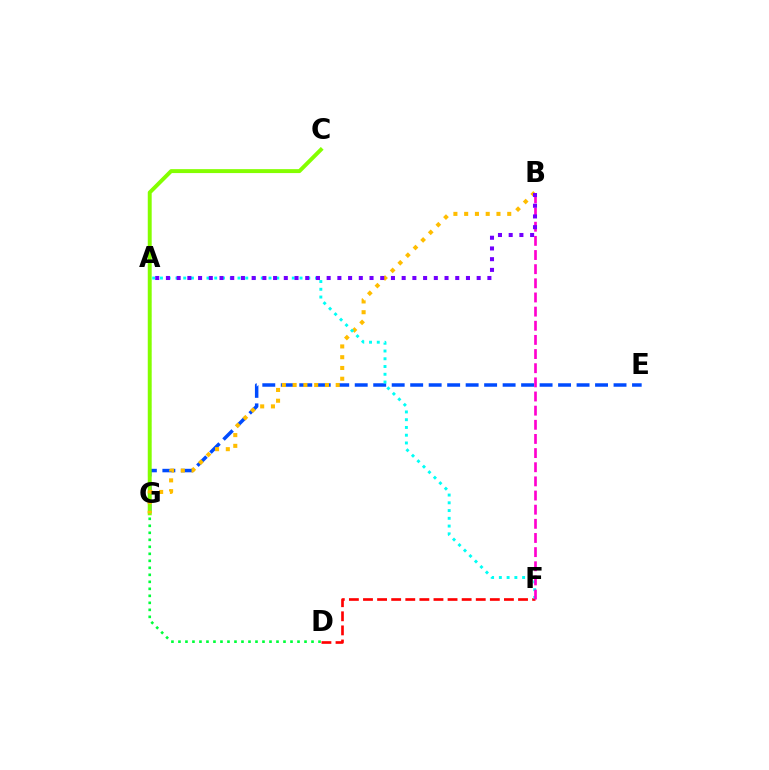{('A', 'D'): [{'color': '#00ff39', 'line_style': 'dotted', 'thickness': 1.9}], ('D', 'F'): [{'color': '#ff0000', 'line_style': 'dashed', 'thickness': 1.91}], ('E', 'G'): [{'color': '#004bff', 'line_style': 'dashed', 'thickness': 2.51}], ('C', 'G'): [{'color': '#84ff00', 'line_style': 'solid', 'thickness': 2.83}], ('B', 'G'): [{'color': '#ffbd00', 'line_style': 'dotted', 'thickness': 2.93}], ('A', 'F'): [{'color': '#00fff6', 'line_style': 'dotted', 'thickness': 2.11}], ('B', 'F'): [{'color': '#ff00cf', 'line_style': 'dashed', 'thickness': 1.92}], ('A', 'B'): [{'color': '#7200ff', 'line_style': 'dotted', 'thickness': 2.91}]}